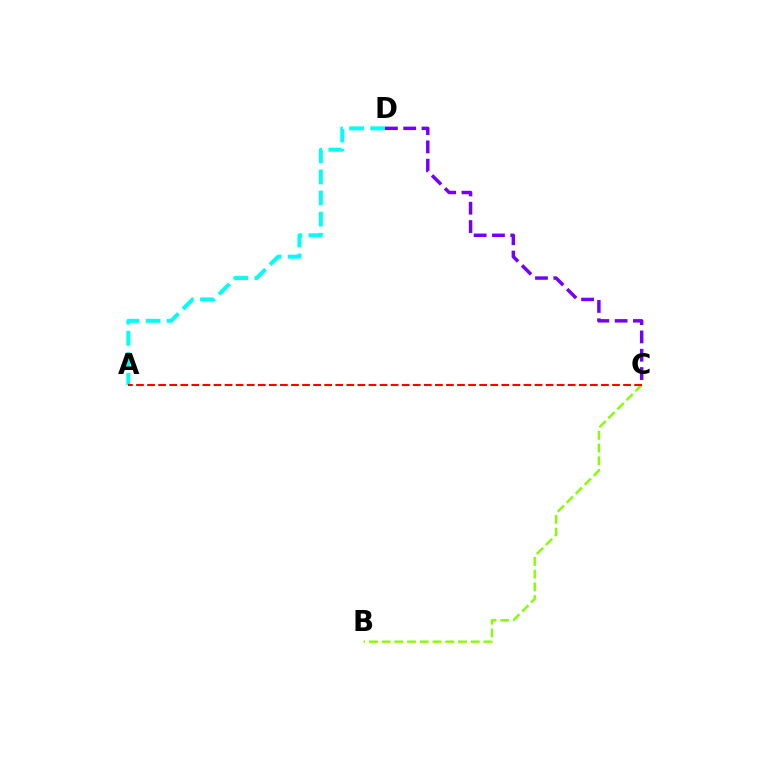{('B', 'C'): [{'color': '#84ff00', 'line_style': 'dashed', 'thickness': 1.73}], ('C', 'D'): [{'color': '#7200ff', 'line_style': 'dashed', 'thickness': 2.49}], ('A', 'D'): [{'color': '#00fff6', 'line_style': 'dashed', 'thickness': 2.86}], ('A', 'C'): [{'color': '#ff0000', 'line_style': 'dashed', 'thickness': 1.5}]}